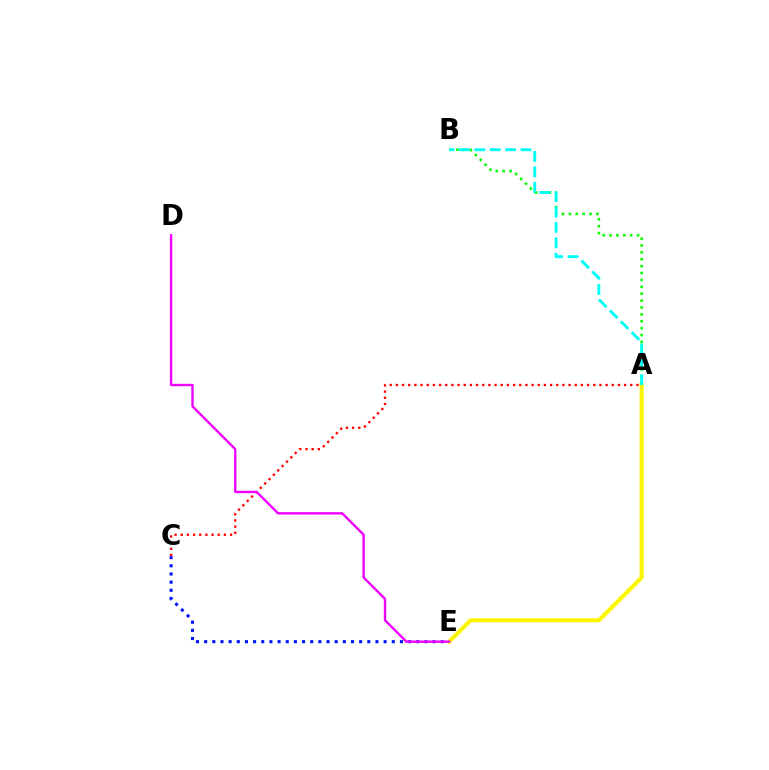{('C', 'E'): [{'color': '#0010ff', 'line_style': 'dotted', 'thickness': 2.22}], ('A', 'E'): [{'color': '#fcf500', 'line_style': 'solid', 'thickness': 2.92}], ('A', 'B'): [{'color': '#08ff00', 'line_style': 'dotted', 'thickness': 1.87}, {'color': '#00fff6', 'line_style': 'dashed', 'thickness': 2.09}], ('A', 'C'): [{'color': '#ff0000', 'line_style': 'dotted', 'thickness': 1.68}], ('D', 'E'): [{'color': '#ee00ff', 'line_style': 'solid', 'thickness': 1.71}]}